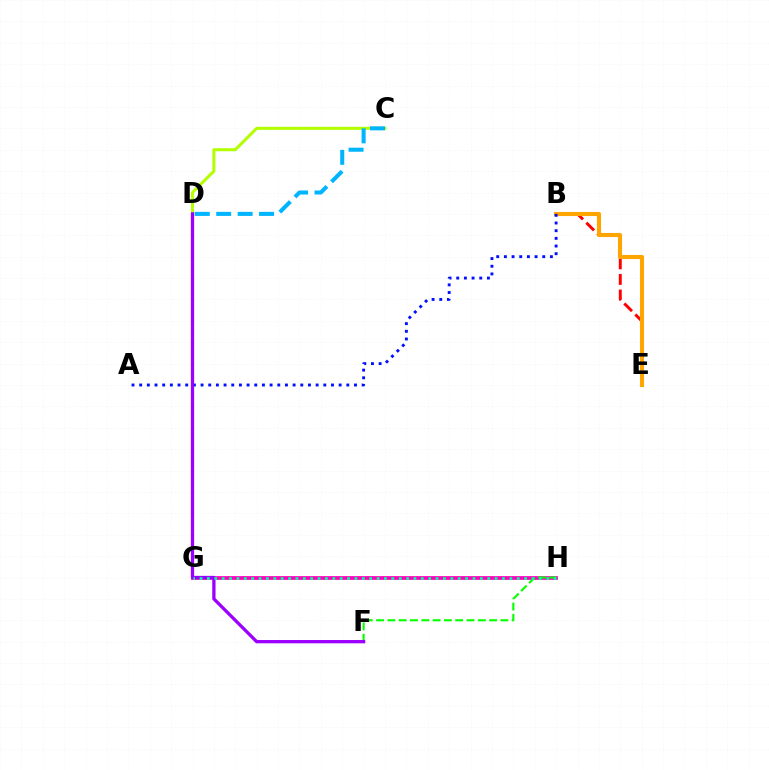{('C', 'D'): [{'color': '#b3ff00', 'line_style': 'solid', 'thickness': 2.19}, {'color': '#00b5ff', 'line_style': 'dashed', 'thickness': 2.91}], ('G', 'H'): [{'color': '#ff00bd', 'line_style': 'solid', 'thickness': 2.7}, {'color': '#00ff9d', 'line_style': 'dotted', 'thickness': 2.0}], ('F', 'H'): [{'color': '#08ff00', 'line_style': 'dashed', 'thickness': 1.54}], ('B', 'E'): [{'color': '#ff0000', 'line_style': 'dashed', 'thickness': 2.12}, {'color': '#ffa500', 'line_style': 'solid', 'thickness': 2.94}], ('A', 'B'): [{'color': '#0010ff', 'line_style': 'dotted', 'thickness': 2.08}], ('D', 'F'): [{'color': '#9b00ff', 'line_style': 'solid', 'thickness': 2.36}]}